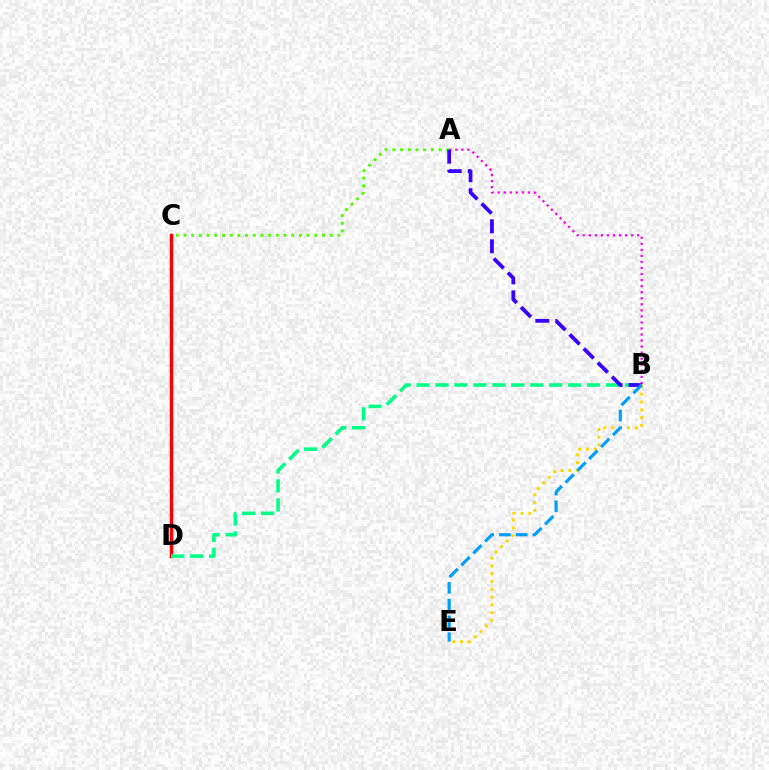{('C', 'D'): [{'color': '#ff0000', 'line_style': 'solid', 'thickness': 2.48}], ('B', 'D'): [{'color': '#00ff86', 'line_style': 'dashed', 'thickness': 2.57}], ('A', 'C'): [{'color': '#4fff00', 'line_style': 'dotted', 'thickness': 2.09}], ('B', 'E'): [{'color': '#ffd500', 'line_style': 'dotted', 'thickness': 2.12}, {'color': '#009eff', 'line_style': 'dashed', 'thickness': 2.28}], ('A', 'B'): [{'color': '#ff00ed', 'line_style': 'dotted', 'thickness': 1.64}, {'color': '#3700ff', 'line_style': 'dashed', 'thickness': 2.71}]}